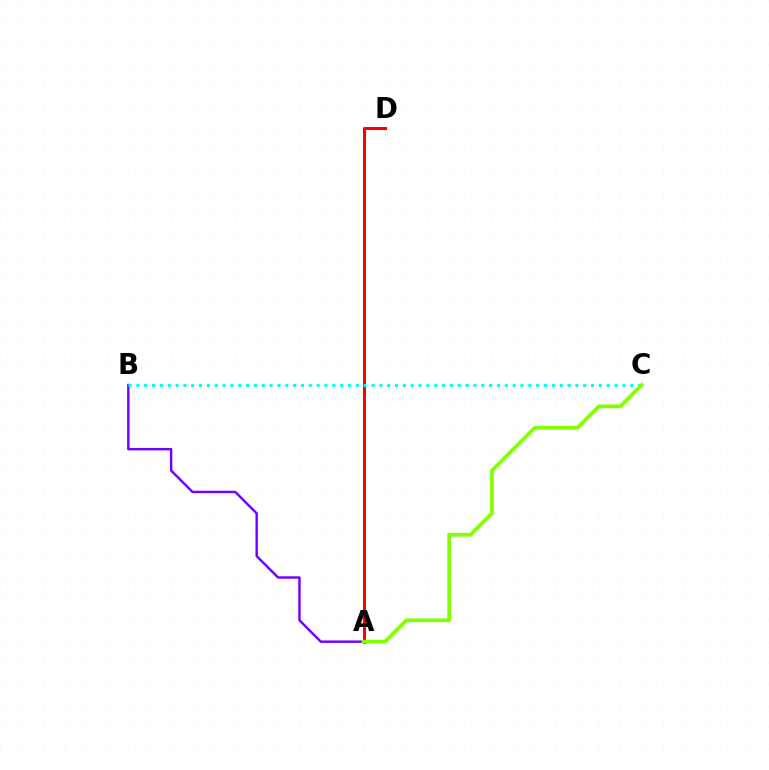{('A', 'D'): [{'color': '#ff0000', 'line_style': 'solid', 'thickness': 2.2}], ('A', 'B'): [{'color': '#7200ff', 'line_style': 'solid', 'thickness': 1.74}], ('B', 'C'): [{'color': '#00fff6', 'line_style': 'dotted', 'thickness': 2.13}], ('A', 'C'): [{'color': '#84ff00', 'line_style': 'solid', 'thickness': 2.7}]}